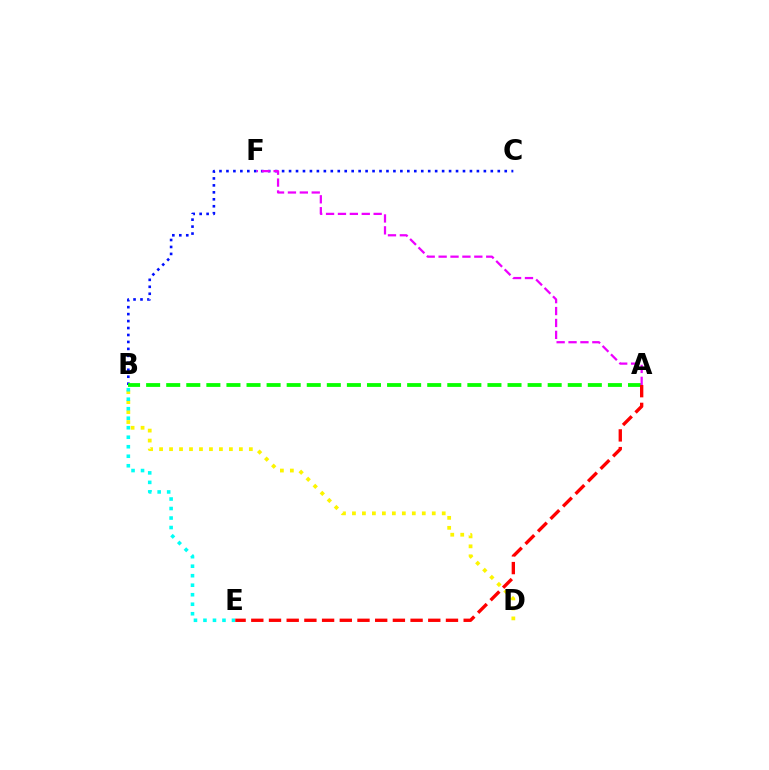{('B', 'D'): [{'color': '#fcf500', 'line_style': 'dotted', 'thickness': 2.71}], ('B', 'C'): [{'color': '#0010ff', 'line_style': 'dotted', 'thickness': 1.89}], ('A', 'B'): [{'color': '#08ff00', 'line_style': 'dashed', 'thickness': 2.73}], ('B', 'E'): [{'color': '#00fff6', 'line_style': 'dotted', 'thickness': 2.58}], ('A', 'E'): [{'color': '#ff0000', 'line_style': 'dashed', 'thickness': 2.4}], ('A', 'F'): [{'color': '#ee00ff', 'line_style': 'dashed', 'thickness': 1.62}]}